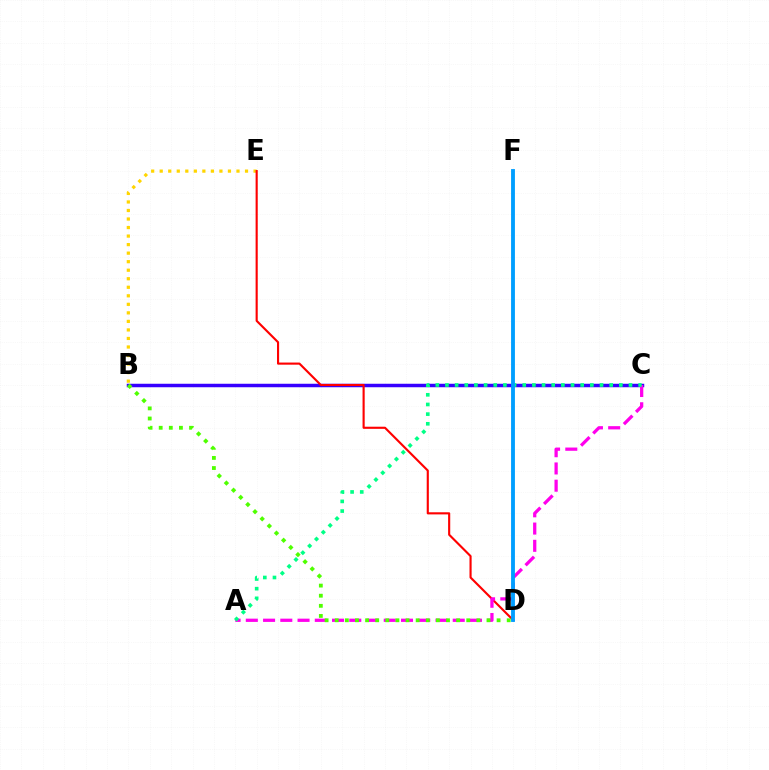{('B', 'E'): [{'color': '#ffd500', 'line_style': 'dotted', 'thickness': 2.32}], ('B', 'C'): [{'color': '#3700ff', 'line_style': 'solid', 'thickness': 2.51}], ('D', 'E'): [{'color': '#ff0000', 'line_style': 'solid', 'thickness': 1.53}], ('A', 'C'): [{'color': '#ff00ed', 'line_style': 'dashed', 'thickness': 2.34}, {'color': '#00ff86', 'line_style': 'dotted', 'thickness': 2.62}], ('D', 'F'): [{'color': '#009eff', 'line_style': 'solid', 'thickness': 2.77}], ('B', 'D'): [{'color': '#4fff00', 'line_style': 'dotted', 'thickness': 2.75}]}